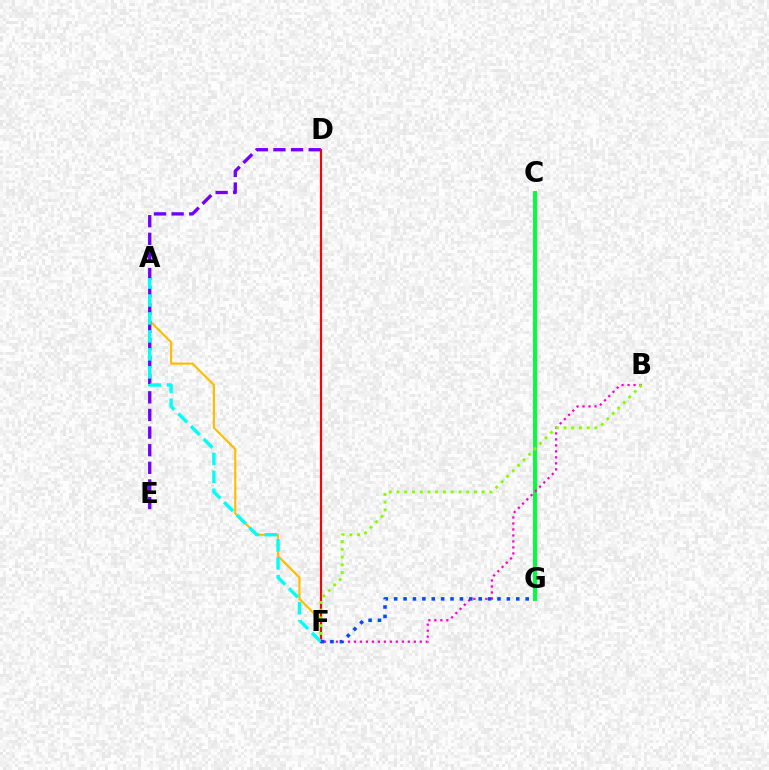{('A', 'F'): [{'color': '#ffbd00', 'line_style': 'solid', 'thickness': 1.55}, {'color': '#00fff6', 'line_style': 'dashed', 'thickness': 2.44}], ('D', 'E'): [{'color': '#7200ff', 'line_style': 'dashed', 'thickness': 2.39}], ('C', 'G'): [{'color': '#00ff39', 'line_style': 'solid', 'thickness': 2.83}], ('D', 'F'): [{'color': '#ff0000', 'line_style': 'solid', 'thickness': 1.56}], ('B', 'F'): [{'color': '#ff00cf', 'line_style': 'dotted', 'thickness': 1.63}, {'color': '#84ff00', 'line_style': 'dotted', 'thickness': 2.1}], ('F', 'G'): [{'color': '#004bff', 'line_style': 'dotted', 'thickness': 2.55}]}